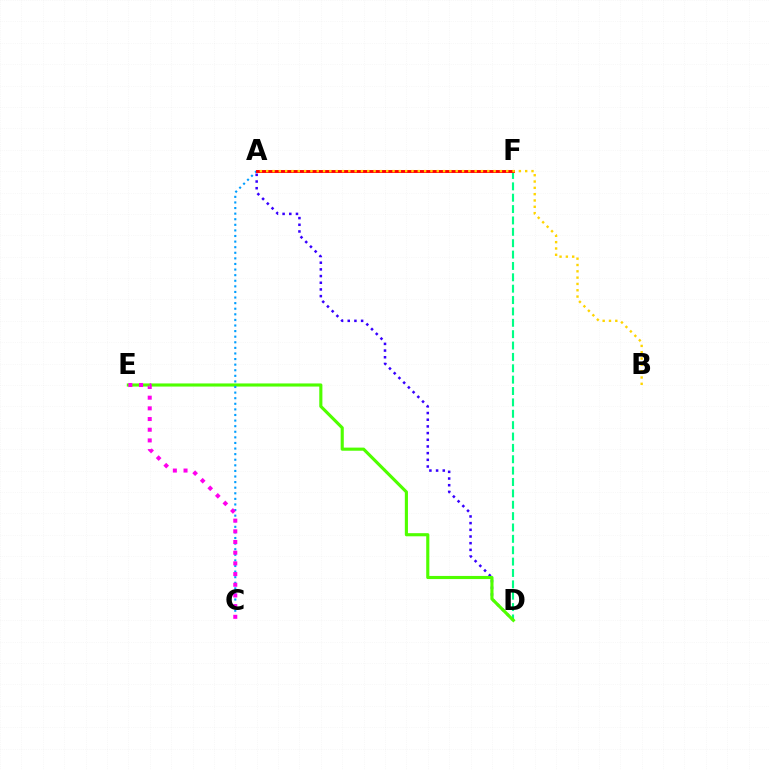{('D', 'F'): [{'color': '#00ff86', 'line_style': 'dashed', 'thickness': 1.54}], ('A', 'D'): [{'color': '#3700ff', 'line_style': 'dotted', 'thickness': 1.82}], ('D', 'E'): [{'color': '#4fff00', 'line_style': 'solid', 'thickness': 2.25}], ('A', 'C'): [{'color': '#009eff', 'line_style': 'dotted', 'thickness': 1.52}], ('C', 'E'): [{'color': '#ff00ed', 'line_style': 'dotted', 'thickness': 2.9}], ('A', 'F'): [{'color': '#ff0000', 'line_style': 'solid', 'thickness': 2.1}], ('A', 'B'): [{'color': '#ffd500', 'line_style': 'dotted', 'thickness': 1.72}]}